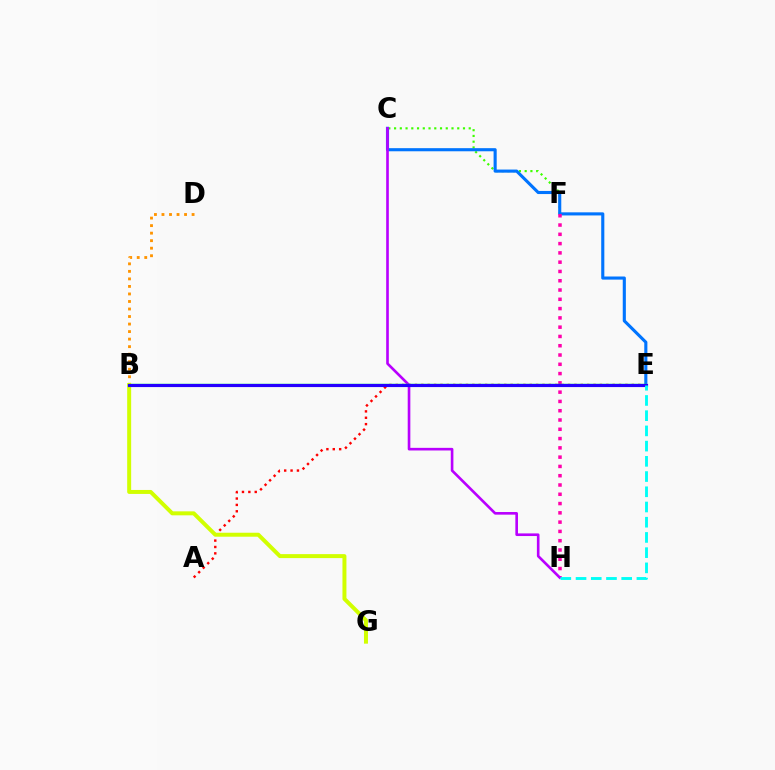{('B', 'D'): [{'color': '#ff9400', 'line_style': 'dotted', 'thickness': 2.05}], ('C', 'F'): [{'color': '#3dff00', 'line_style': 'dotted', 'thickness': 1.56}], ('A', 'E'): [{'color': '#ff0000', 'line_style': 'dotted', 'thickness': 1.73}], ('C', 'E'): [{'color': '#0074ff', 'line_style': 'solid', 'thickness': 2.24}], ('F', 'H'): [{'color': '#ff00ac', 'line_style': 'dotted', 'thickness': 2.52}], ('C', 'H'): [{'color': '#b900ff', 'line_style': 'solid', 'thickness': 1.89}], ('B', 'E'): [{'color': '#00ff5c', 'line_style': 'solid', 'thickness': 1.75}, {'color': '#2500ff', 'line_style': 'solid', 'thickness': 2.27}], ('B', 'G'): [{'color': '#d1ff00', 'line_style': 'solid', 'thickness': 2.86}], ('E', 'H'): [{'color': '#00fff6', 'line_style': 'dashed', 'thickness': 2.07}]}